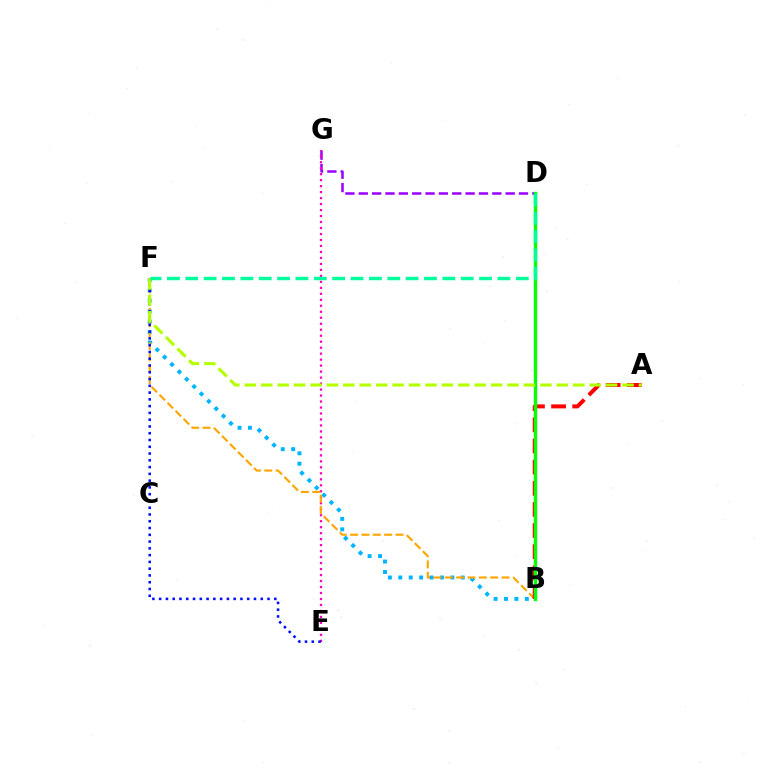{('D', 'G'): [{'color': '#9b00ff', 'line_style': 'dashed', 'thickness': 1.81}], ('B', 'F'): [{'color': '#00b5ff', 'line_style': 'dotted', 'thickness': 2.83}, {'color': '#ffa500', 'line_style': 'dashed', 'thickness': 1.54}], ('E', 'G'): [{'color': '#ff00bd', 'line_style': 'dotted', 'thickness': 1.63}], ('A', 'B'): [{'color': '#ff0000', 'line_style': 'dashed', 'thickness': 2.87}], ('E', 'F'): [{'color': '#0010ff', 'line_style': 'dotted', 'thickness': 1.84}], ('B', 'D'): [{'color': '#08ff00', 'line_style': 'solid', 'thickness': 2.44}], ('A', 'F'): [{'color': '#b3ff00', 'line_style': 'dashed', 'thickness': 2.23}], ('D', 'F'): [{'color': '#00ff9d', 'line_style': 'dashed', 'thickness': 2.49}]}